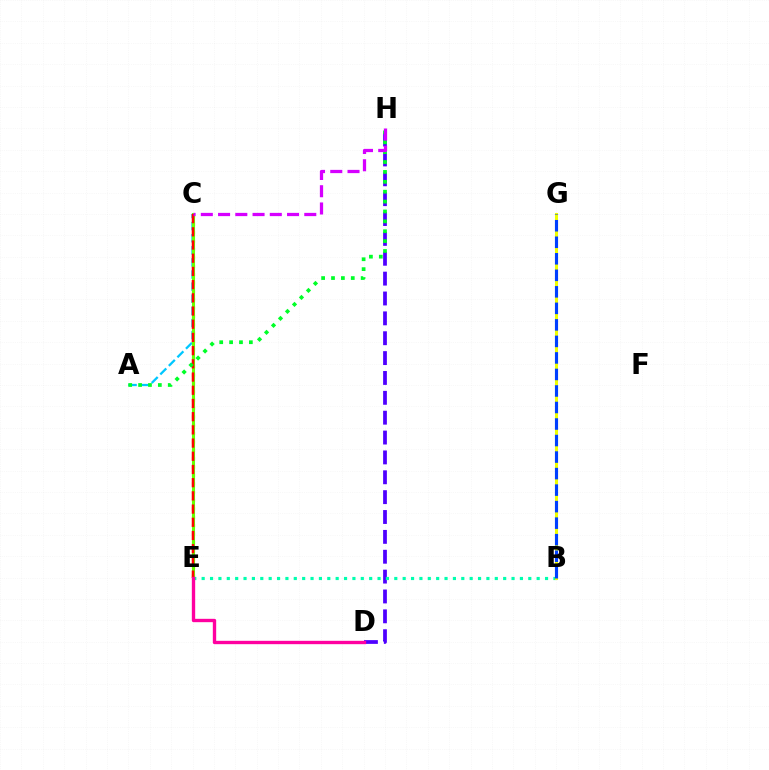{('A', 'C'): [{'color': '#00c7ff', 'line_style': 'dashed', 'thickness': 1.65}], ('C', 'E'): [{'color': '#ff8800', 'line_style': 'dotted', 'thickness': 2.27}, {'color': '#66ff00', 'line_style': 'solid', 'thickness': 2.22}, {'color': '#ff0000', 'line_style': 'dashed', 'thickness': 1.79}], ('D', 'H'): [{'color': '#4f00ff', 'line_style': 'dashed', 'thickness': 2.7}], ('B', 'E'): [{'color': '#00ffaf', 'line_style': 'dotted', 'thickness': 2.28}], ('B', 'G'): [{'color': '#eeff00', 'line_style': 'solid', 'thickness': 2.2}, {'color': '#003fff', 'line_style': 'dashed', 'thickness': 2.24}], ('A', 'H'): [{'color': '#00ff27', 'line_style': 'dotted', 'thickness': 2.69}], ('C', 'H'): [{'color': '#d600ff', 'line_style': 'dashed', 'thickness': 2.34}], ('D', 'E'): [{'color': '#ff00a0', 'line_style': 'solid', 'thickness': 2.41}]}